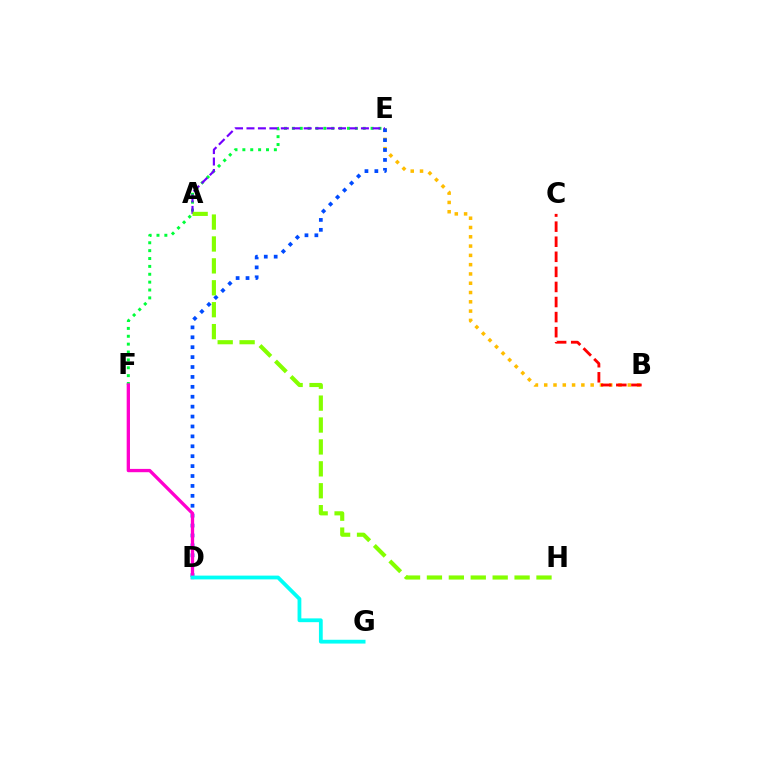{('E', 'F'): [{'color': '#00ff39', 'line_style': 'dotted', 'thickness': 2.14}], ('B', 'E'): [{'color': '#ffbd00', 'line_style': 'dotted', 'thickness': 2.52}], ('D', 'E'): [{'color': '#004bff', 'line_style': 'dotted', 'thickness': 2.69}], ('B', 'C'): [{'color': '#ff0000', 'line_style': 'dashed', 'thickness': 2.05}], ('A', 'E'): [{'color': '#7200ff', 'line_style': 'dashed', 'thickness': 1.56}], ('D', 'F'): [{'color': '#ff00cf', 'line_style': 'solid', 'thickness': 2.38}], ('A', 'H'): [{'color': '#84ff00', 'line_style': 'dashed', 'thickness': 2.98}], ('D', 'G'): [{'color': '#00fff6', 'line_style': 'solid', 'thickness': 2.73}]}